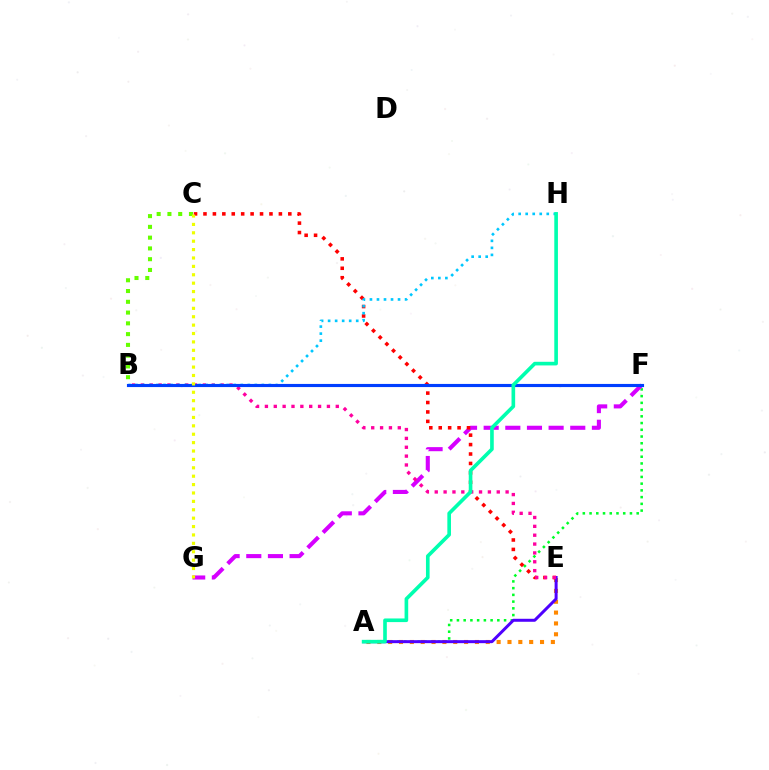{('A', 'F'): [{'color': '#00ff27', 'line_style': 'dotted', 'thickness': 1.83}], ('B', 'C'): [{'color': '#66ff00', 'line_style': 'dotted', 'thickness': 2.93}], ('A', 'E'): [{'color': '#ff8800', 'line_style': 'dotted', 'thickness': 2.95}, {'color': '#4f00ff', 'line_style': 'solid', 'thickness': 2.16}], ('F', 'G'): [{'color': '#d600ff', 'line_style': 'dashed', 'thickness': 2.94}], ('C', 'E'): [{'color': '#ff0000', 'line_style': 'dotted', 'thickness': 2.56}], ('B', 'E'): [{'color': '#ff00a0', 'line_style': 'dotted', 'thickness': 2.41}], ('B', 'H'): [{'color': '#00c7ff', 'line_style': 'dotted', 'thickness': 1.91}], ('B', 'F'): [{'color': '#003fff', 'line_style': 'solid', 'thickness': 2.26}], ('C', 'G'): [{'color': '#eeff00', 'line_style': 'dotted', 'thickness': 2.28}], ('A', 'H'): [{'color': '#00ffaf', 'line_style': 'solid', 'thickness': 2.62}]}